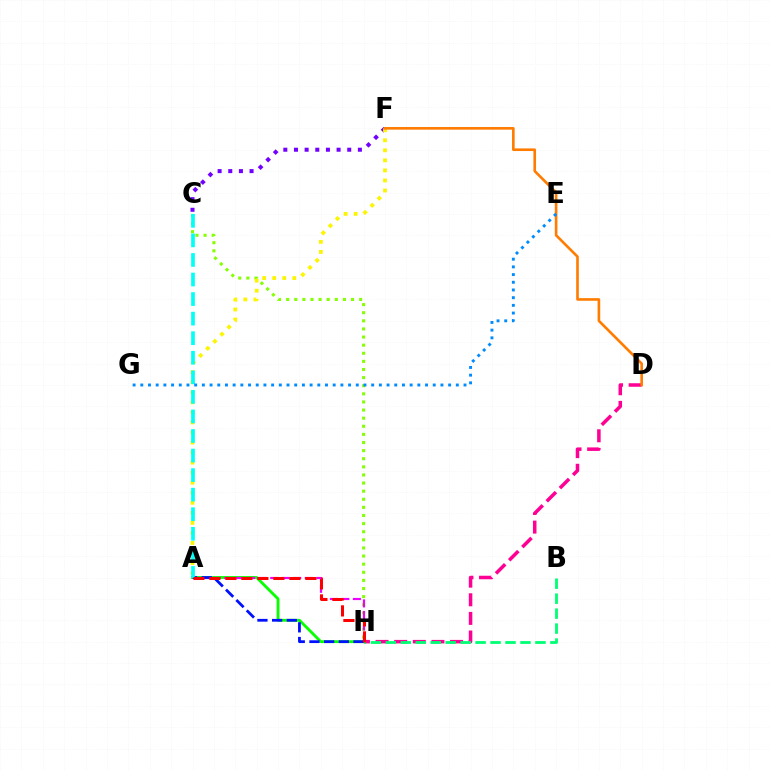{('D', 'H'): [{'color': '#ff0094', 'line_style': 'dashed', 'thickness': 2.53}], ('C', 'H'): [{'color': '#84ff00', 'line_style': 'dotted', 'thickness': 2.2}], ('C', 'F'): [{'color': '#7200ff', 'line_style': 'dotted', 'thickness': 2.89}], ('A', 'H'): [{'color': '#08ff00', 'line_style': 'solid', 'thickness': 2.04}, {'color': '#ee00ff', 'line_style': 'dashed', 'thickness': 1.56}, {'color': '#0010ff', 'line_style': 'dashed', 'thickness': 1.99}, {'color': '#ff0000', 'line_style': 'dashed', 'thickness': 2.17}], ('A', 'F'): [{'color': '#fcf500', 'line_style': 'dotted', 'thickness': 2.73}], ('D', 'F'): [{'color': '#ff7c00', 'line_style': 'solid', 'thickness': 1.89}], ('A', 'C'): [{'color': '#00fff6', 'line_style': 'dashed', 'thickness': 2.66}], ('B', 'H'): [{'color': '#00ff74', 'line_style': 'dashed', 'thickness': 2.03}], ('E', 'G'): [{'color': '#008cff', 'line_style': 'dotted', 'thickness': 2.09}]}